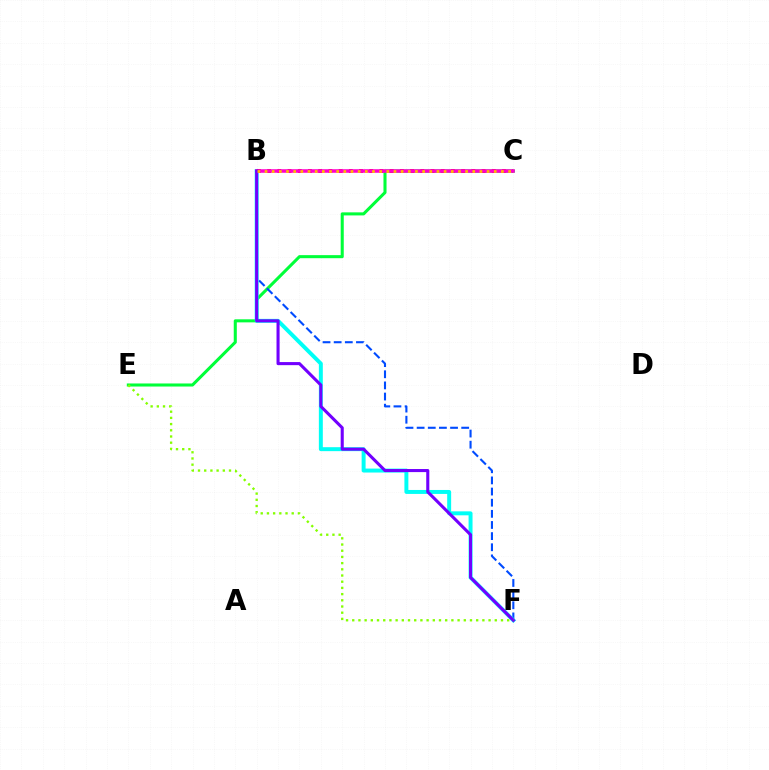{('C', 'E'): [{'color': '#00ff39', 'line_style': 'solid', 'thickness': 2.2}], ('B', 'F'): [{'color': '#004bff', 'line_style': 'dashed', 'thickness': 1.51}, {'color': '#00fff6', 'line_style': 'solid', 'thickness': 2.85}, {'color': '#7200ff', 'line_style': 'solid', 'thickness': 2.22}], ('B', 'C'): [{'color': '#ff0000', 'line_style': 'dotted', 'thickness': 2.77}, {'color': '#ff00cf', 'line_style': 'solid', 'thickness': 2.56}, {'color': '#ffbd00', 'line_style': 'dotted', 'thickness': 1.95}], ('E', 'F'): [{'color': '#84ff00', 'line_style': 'dotted', 'thickness': 1.68}]}